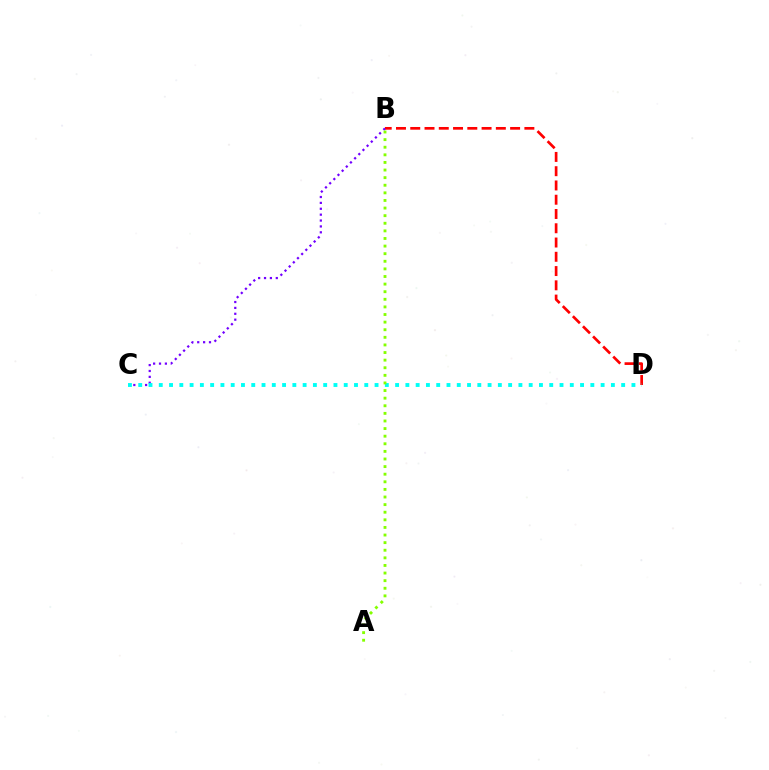{('B', 'D'): [{'color': '#ff0000', 'line_style': 'dashed', 'thickness': 1.94}], ('B', 'C'): [{'color': '#7200ff', 'line_style': 'dotted', 'thickness': 1.6}], ('C', 'D'): [{'color': '#00fff6', 'line_style': 'dotted', 'thickness': 2.79}], ('A', 'B'): [{'color': '#84ff00', 'line_style': 'dotted', 'thickness': 2.07}]}